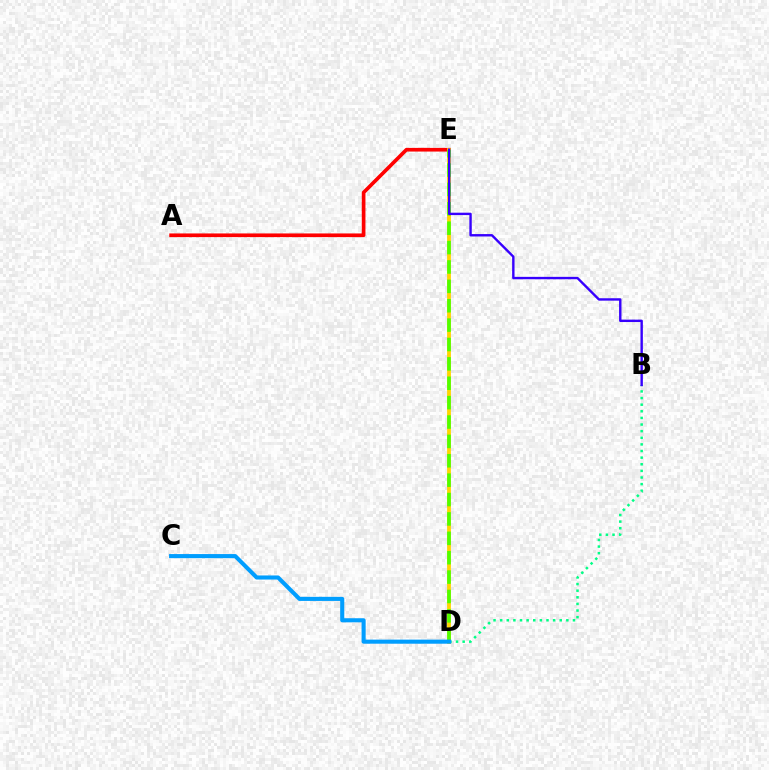{('A', 'E'): [{'color': '#ff0000', 'line_style': 'solid', 'thickness': 2.64}], ('D', 'E'): [{'color': '#ff00ed', 'line_style': 'dotted', 'thickness': 1.79}, {'color': '#ffd500', 'line_style': 'solid', 'thickness': 2.73}, {'color': '#4fff00', 'line_style': 'dashed', 'thickness': 2.63}], ('B', 'D'): [{'color': '#00ff86', 'line_style': 'dotted', 'thickness': 1.8}], ('B', 'E'): [{'color': '#3700ff', 'line_style': 'solid', 'thickness': 1.73}], ('C', 'D'): [{'color': '#009eff', 'line_style': 'solid', 'thickness': 2.94}]}